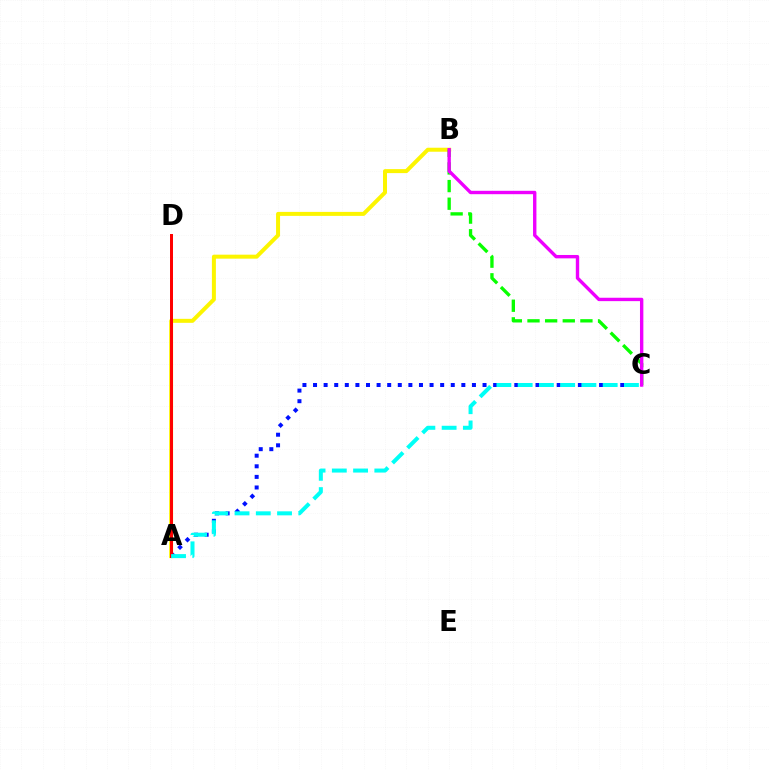{('A', 'C'): [{'color': '#0010ff', 'line_style': 'dotted', 'thickness': 2.88}, {'color': '#00fff6', 'line_style': 'dashed', 'thickness': 2.89}], ('A', 'B'): [{'color': '#fcf500', 'line_style': 'solid', 'thickness': 2.87}], ('B', 'C'): [{'color': '#08ff00', 'line_style': 'dashed', 'thickness': 2.4}, {'color': '#ee00ff', 'line_style': 'solid', 'thickness': 2.43}], ('A', 'D'): [{'color': '#ff0000', 'line_style': 'solid', 'thickness': 2.15}]}